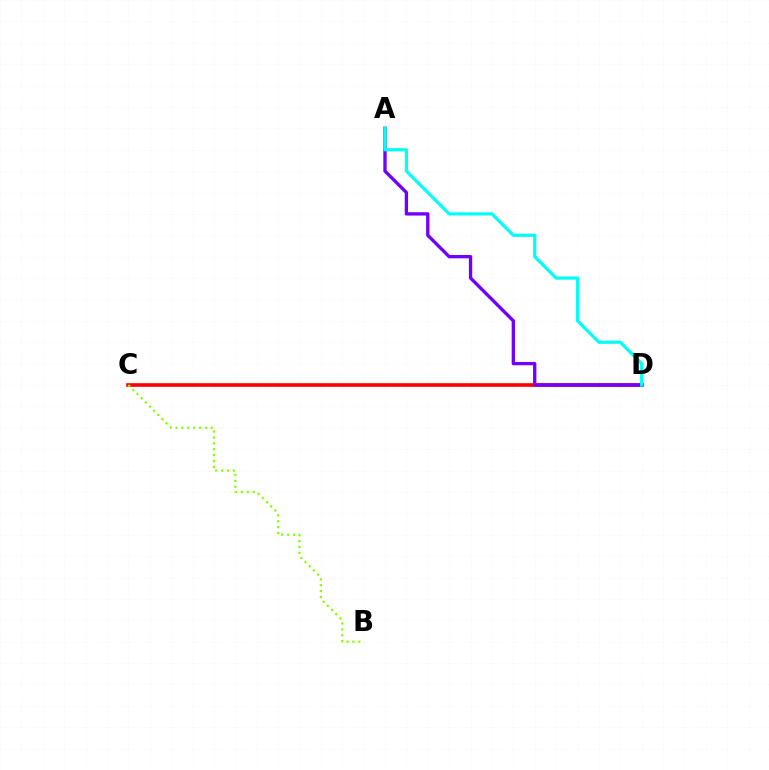{('C', 'D'): [{'color': '#ff0000', 'line_style': 'solid', 'thickness': 2.62}], ('A', 'D'): [{'color': '#7200ff', 'line_style': 'solid', 'thickness': 2.4}, {'color': '#00fff6', 'line_style': 'solid', 'thickness': 2.32}], ('B', 'C'): [{'color': '#84ff00', 'line_style': 'dotted', 'thickness': 1.6}]}